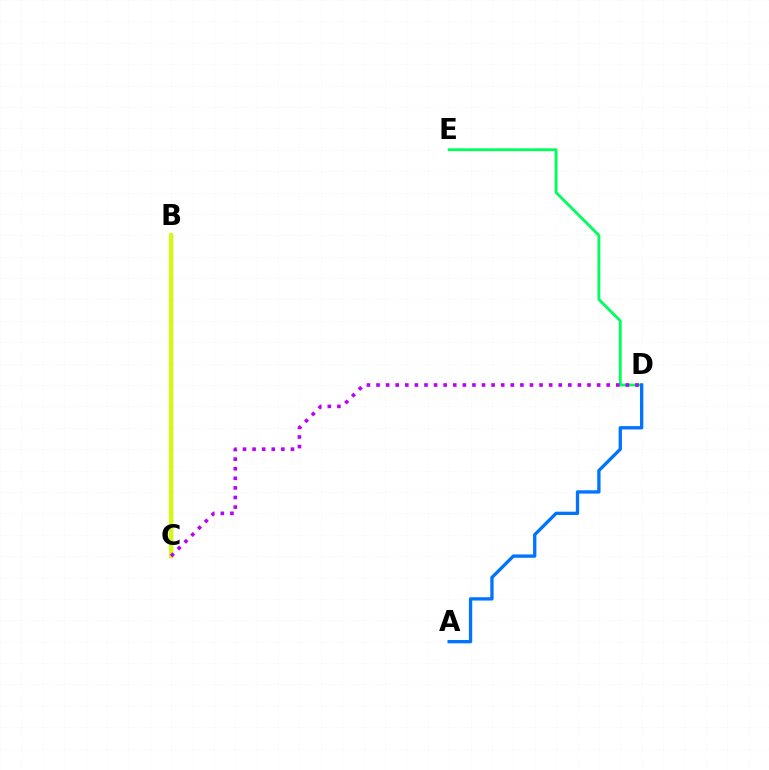{('B', 'C'): [{'color': '#ff0000', 'line_style': 'solid', 'thickness': 2.31}, {'color': '#d1ff00', 'line_style': 'solid', 'thickness': 2.85}], ('D', 'E'): [{'color': '#00ff5c', 'line_style': 'solid', 'thickness': 2.06}], ('A', 'D'): [{'color': '#0074ff', 'line_style': 'solid', 'thickness': 2.38}], ('C', 'D'): [{'color': '#b900ff', 'line_style': 'dotted', 'thickness': 2.61}]}